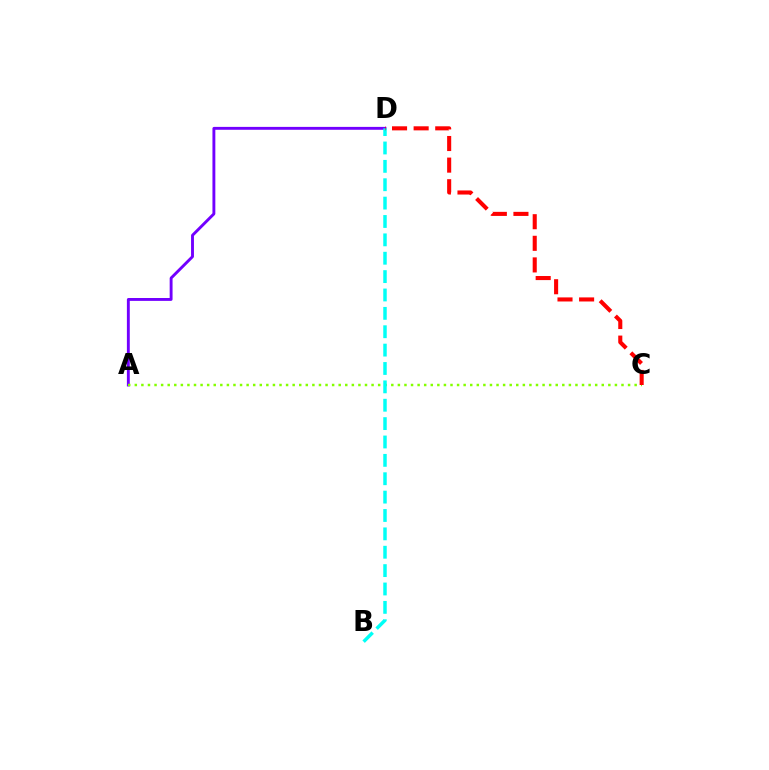{('A', 'D'): [{'color': '#7200ff', 'line_style': 'solid', 'thickness': 2.08}], ('A', 'C'): [{'color': '#84ff00', 'line_style': 'dotted', 'thickness': 1.79}], ('B', 'D'): [{'color': '#00fff6', 'line_style': 'dashed', 'thickness': 2.5}], ('C', 'D'): [{'color': '#ff0000', 'line_style': 'dashed', 'thickness': 2.93}]}